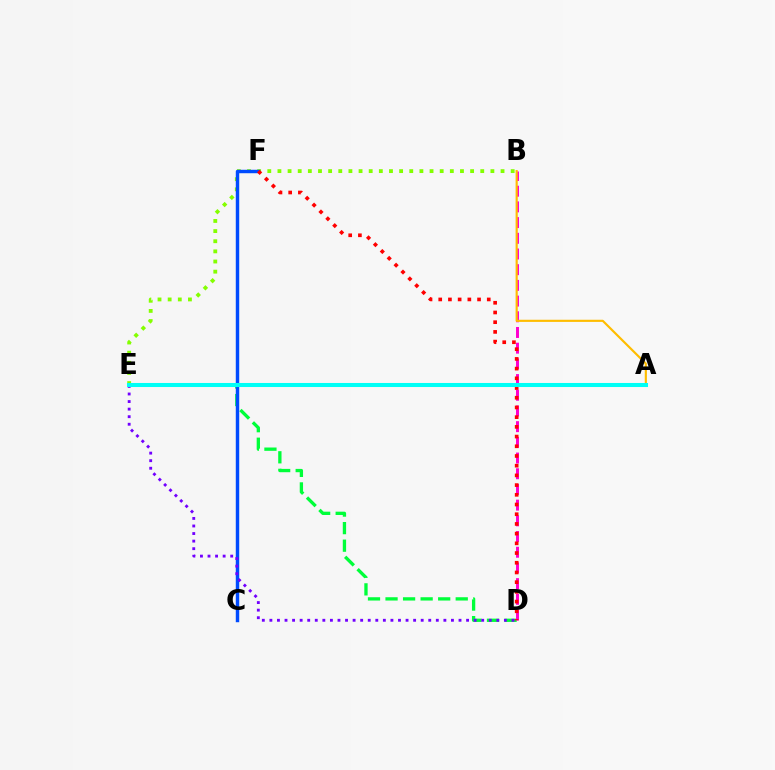{('D', 'E'): [{'color': '#00ff39', 'line_style': 'dashed', 'thickness': 2.38}, {'color': '#7200ff', 'line_style': 'dotted', 'thickness': 2.06}], ('B', 'D'): [{'color': '#ff00cf', 'line_style': 'dashed', 'thickness': 2.13}], ('A', 'B'): [{'color': '#ffbd00', 'line_style': 'solid', 'thickness': 1.55}], ('B', 'E'): [{'color': '#84ff00', 'line_style': 'dotted', 'thickness': 2.76}], ('C', 'F'): [{'color': '#004bff', 'line_style': 'solid', 'thickness': 2.47}], ('D', 'F'): [{'color': '#ff0000', 'line_style': 'dotted', 'thickness': 2.64}], ('A', 'E'): [{'color': '#00fff6', 'line_style': 'solid', 'thickness': 2.91}]}